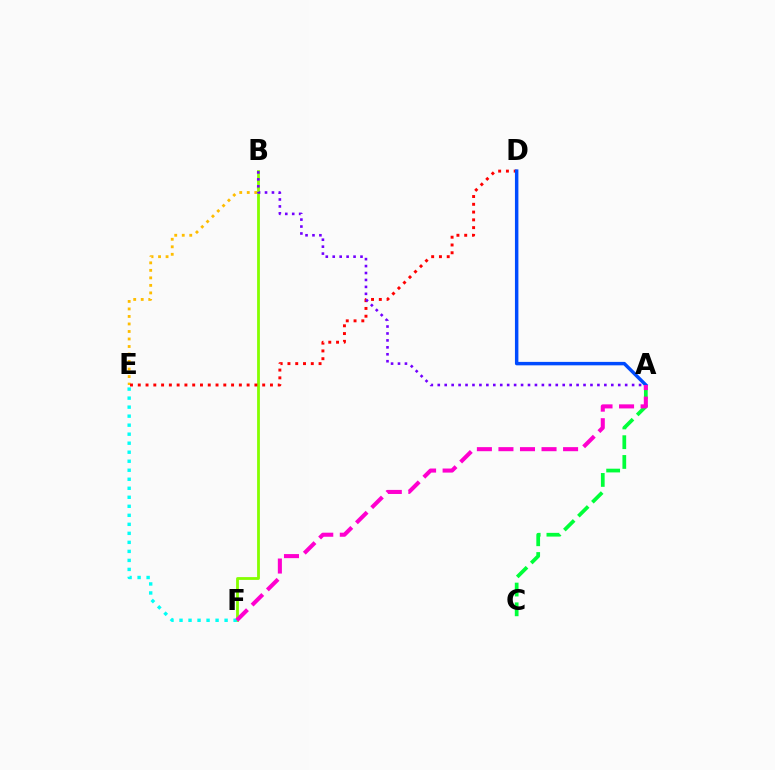{('B', 'E'): [{'color': '#ffbd00', 'line_style': 'dotted', 'thickness': 2.04}], ('B', 'F'): [{'color': '#84ff00', 'line_style': 'solid', 'thickness': 2.02}], ('E', 'F'): [{'color': '#00fff6', 'line_style': 'dotted', 'thickness': 2.45}], ('A', 'C'): [{'color': '#00ff39', 'line_style': 'dashed', 'thickness': 2.68}], ('D', 'E'): [{'color': '#ff0000', 'line_style': 'dotted', 'thickness': 2.11}], ('A', 'D'): [{'color': '#004bff', 'line_style': 'solid', 'thickness': 2.49}], ('A', 'B'): [{'color': '#7200ff', 'line_style': 'dotted', 'thickness': 1.89}], ('A', 'F'): [{'color': '#ff00cf', 'line_style': 'dashed', 'thickness': 2.93}]}